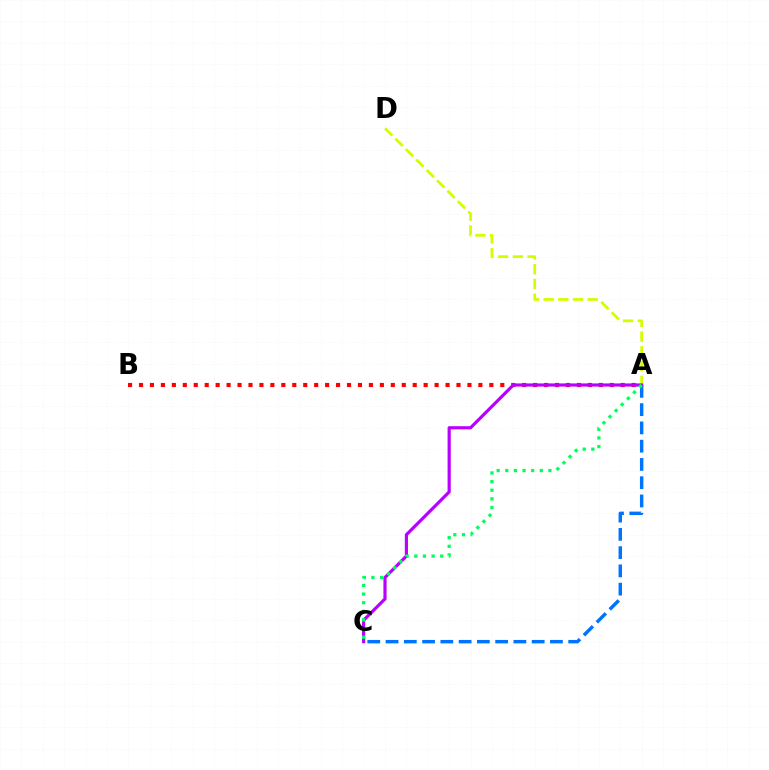{('A', 'C'): [{'color': '#0074ff', 'line_style': 'dashed', 'thickness': 2.48}, {'color': '#b900ff', 'line_style': 'solid', 'thickness': 2.28}, {'color': '#00ff5c', 'line_style': 'dotted', 'thickness': 2.34}], ('A', 'D'): [{'color': '#d1ff00', 'line_style': 'dashed', 'thickness': 2.0}], ('A', 'B'): [{'color': '#ff0000', 'line_style': 'dotted', 'thickness': 2.97}]}